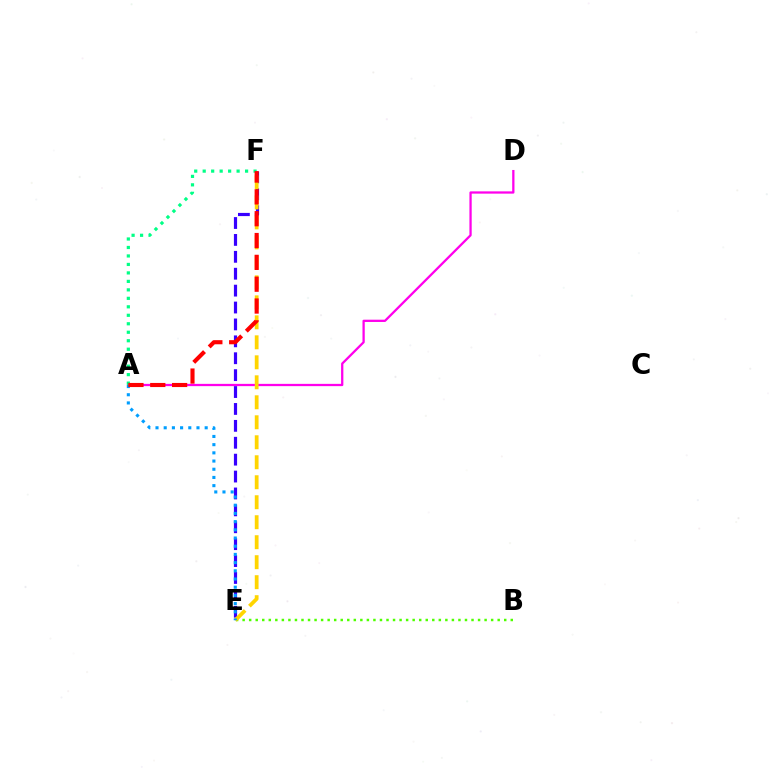{('A', 'D'): [{'color': '#ff00ed', 'line_style': 'solid', 'thickness': 1.64}], ('E', 'F'): [{'color': '#3700ff', 'line_style': 'dashed', 'thickness': 2.3}, {'color': '#ffd500', 'line_style': 'dashed', 'thickness': 2.72}], ('B', 'E'): [{'color': '#4fff00', 'line_style': 'dotted', 'thickness': 1.78}], ('A', 'F'): [{'color': '#00ff86', 'line_style': 'dotted', 'thickness': 2.3}, {'color': '#ff0000', 'line_style': 'dashed', 'thickness': 2.97}], ('A', 'E'): [{'color': '#009eff', 'line_style': 'dotted', 'thickness': 2.23}]}